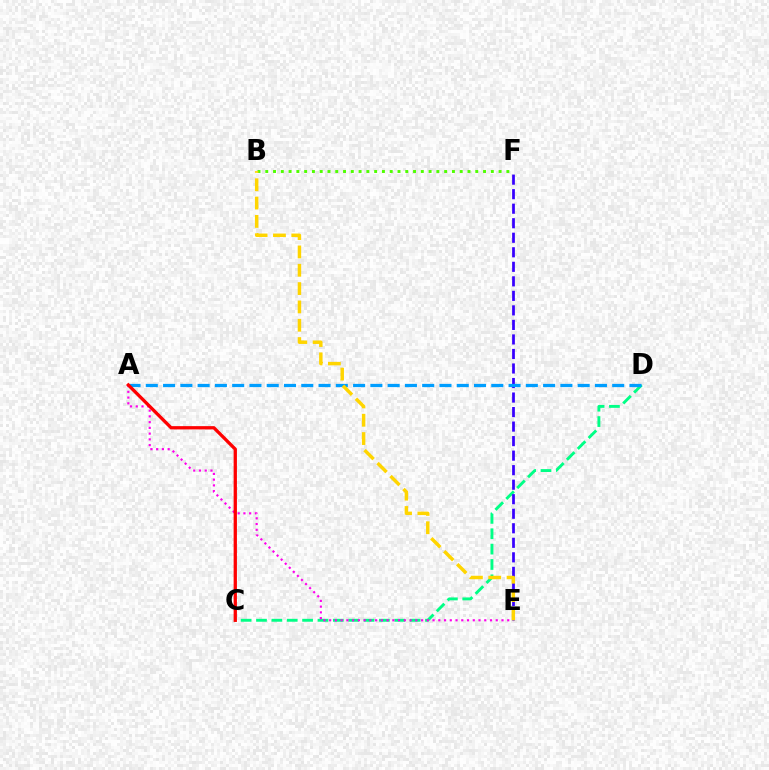{('C', 'D'): [{'color': '#00ff86', 'line_style': 'dashed', 'thickness': 2.09}], ('A', 'E'): [{'color': '#ff00ed', 'line_style': 'dotted', 'thickness': 1.56}], ('E', 'F'): [{'color': '#3700ff', 'line_style': 'dashed', 'thickness': 1.97}], ('A', 'D'): [{'color': '#009eff', 'line_style': 'dashed', 'thickness': 2.35}], ('A', 'C'): [{'color': '#ff0000', 'line_style': 'solid', 'thickness': 2.37}], ('B', 'F'): [{'color': '#4fff00', 'line_style': 'dotted', 'thickness': 2.11}], ('B', 'E'): [{'color': '#ffd500', 'line_style': 'dashed', 'thickness': 2.49}]}